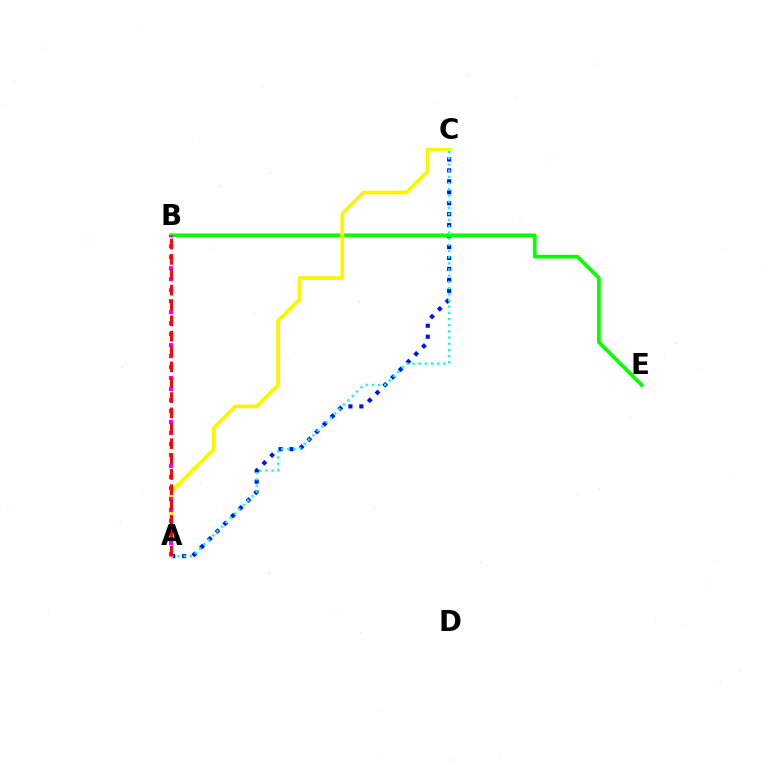{('A', 'C'): [{'color': '#0010ff', 'line_style': 'dotted', 'thickness': 2.97}, {'color': '#fcf500', 'line_style': 'solid', 'thickness': 2.7}, {'color': '#00fff6', 'line_style': 'dotted', 'thickness': 1.68}], ('B', 'E'): [{'color': '#08ff00', 'line_style': 'solid', 'thickness': 2.67}], ('A', 'B'): [{'color': '#ee00ff', 'line_style': 'dotted', 'thickness': 2.99}, {'color': '#ff0000', 'line_style': 'dashed', 'thickness': 2.09}]}